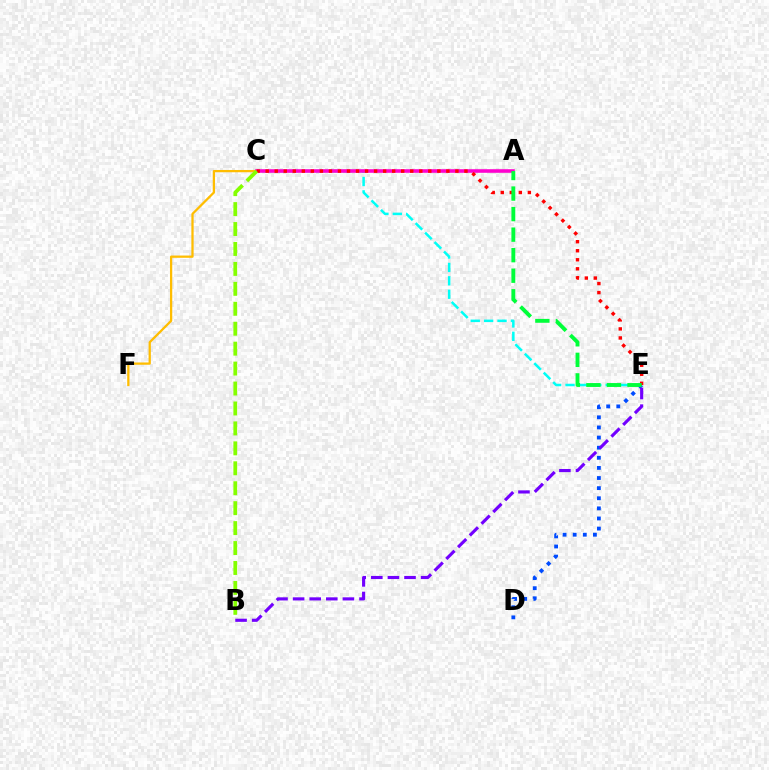{('C', 'E'): [{'color': '#00fff6', 'line_style': 'dashed', 'thickness': 1.82}, {'color': '#ff0000', 'line_style': 'dotted', 'thickness': 2.45}], ('D', 'E'): [{'color': '#004bff', 'line_style': 'dotted', 'thickness': 2.75}], ('C', 'F'): [{'color': '#ffbd00', 'line_style': 'solid', 'thickness': 1.63}], ('A', 'C'): [{'color': '#ff00cf', 'line_style': 'solid', 'thickness': 2.58}], ('A', 'E'): [{'color': '#00ff39', 'line_style': 'dashed', 'thickness': 2.79}], ('B', 'C'): [{'color': '#84ff00', 'line_style': 'dashed', 'thickness': 2.71}], ('B', 'E'): [{'color': '#7200ff', 'line_style': 'dashed', 'thickness': 2.25}]}